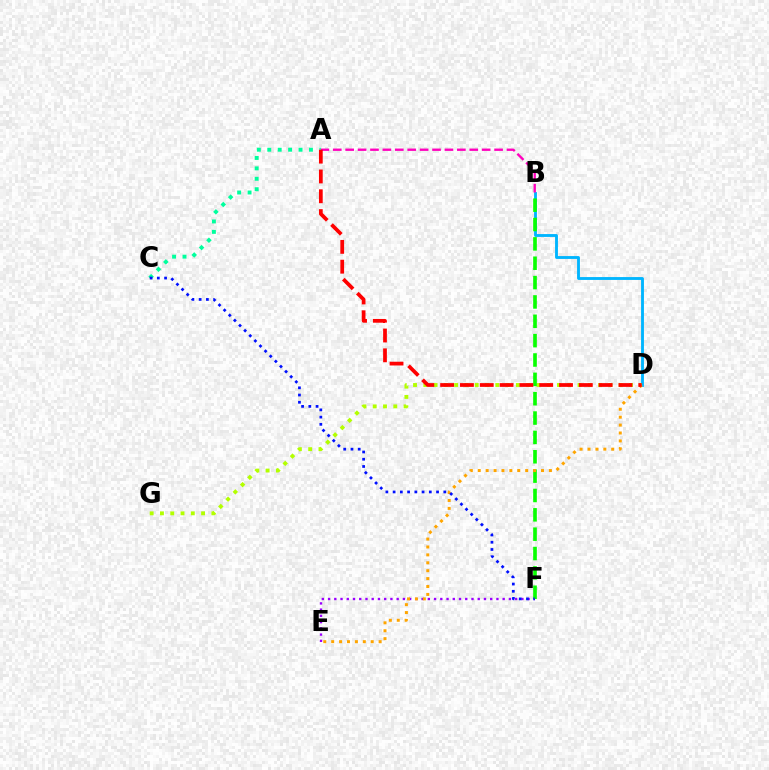{('A', 'C'): [{'color': '#00ff9d', 'line_style': 'dotted', 'thickness': 2.83}], ('B', 'D'): [{'color': '#00b5ff', 'line_style': 'solid', 'thickness': 2.06}], ('E', 'F'): [{'color': '#9b00ff', 'line_style': 'dotted', 'thickness': 1.69}], ('D', 'G'): [{'color': '#b3ff00', 'line_style': 'dotted', 'thickness': 2.79}], ('B', 'F'): [{'color': '#08ff00', 'line_style': 'dashed', 'thickness': 2.63}], ('A', 'B'): [{'color': '#ff00bd', 'line_style': 'dashed', 'thickness': 1.69}], ('D', 'E'): [{'color': '#ffa500', 'line_style': 'dotted', 'thickness': 2.15}], ('A', 'D'): [{'color': '#ff0000', 'line_style': 'dashed', 'thickness': 2.69}], ('C', 'F'): [{'color': '#0010ff', 'line_style': 'dotted', 'thickness': 1.97}]}